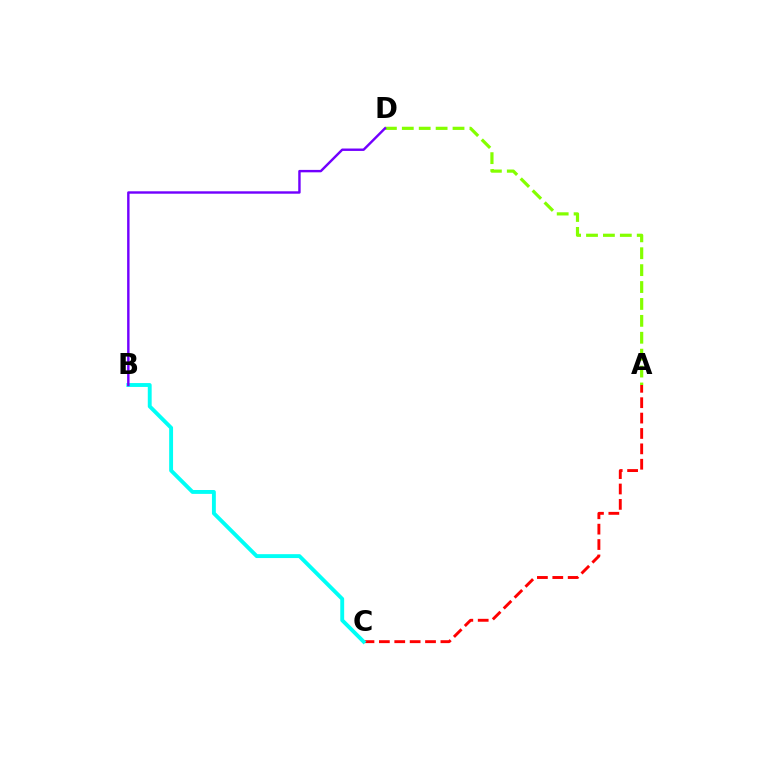{('A', 'C'): [{'color': '#ff0000', 'line_style': 'dashed', 'thickness': 2.09}], ('A', 'D'): [{'color': '#84ff00', 'line_style': 'dashed', 'thickness': 2.3}], ('B', 'C'): [{'color': '#00fff6', 'line_style': 'solid', 'thickness': 2.8}], ('B', 'D'): [{'color': '#7200ff', 'line_style': 'solid', 'thickness': 1.74}]}